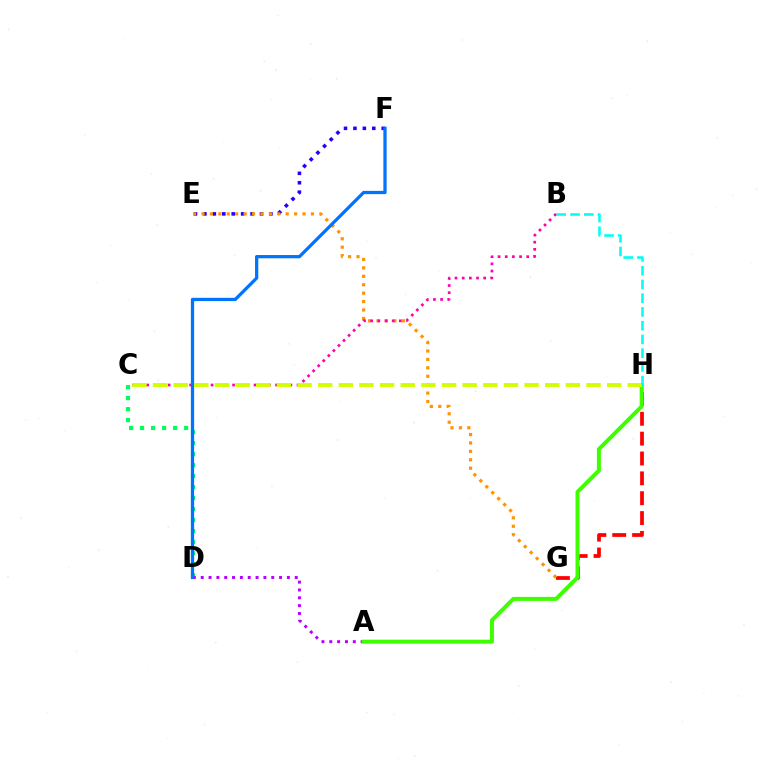{('G', 'H'): [{'color': '#ff0000', 'line_style': 'dashed', 'thickness': 2.7}], ('C', 'D'): [{'color': '#00ff5c', 'line_style': 'dotted', 'thickness': 2.99}], ('A', 'D'): [{'color': '#b900ff', 'line_style': 'dotted', 'thickness': 2.13}], ('A', 'H'): [{'color': '#3dff00', 'line_style': 'solid', 'thickness': 2.86}], ('E', 'F'): [{'color': '#2500ff', 'line_style': 'dotted', 'thickness': 2.56}], ('E', 'G'): [{'color': '#ff9400', 'line_style': 'dotted', 'thickness': 2.29}], ('B', 'C'): [{'color': '#ff00ac', 'line_style': 'dotted', 'thickness': 1.95}], ('D', 'F'): [{'color': '#0074ff', 'line_style': 'solid', 'thickness': 2.35}], ('C', 'H'): [{'color': '#d1ff00', 'line_style': 'dashed', 'thickness': 2.8}], ('B', 'H'): [{'color': '#00fff6', 'line_style': 'dashed', 'thickness': 1.87}]}